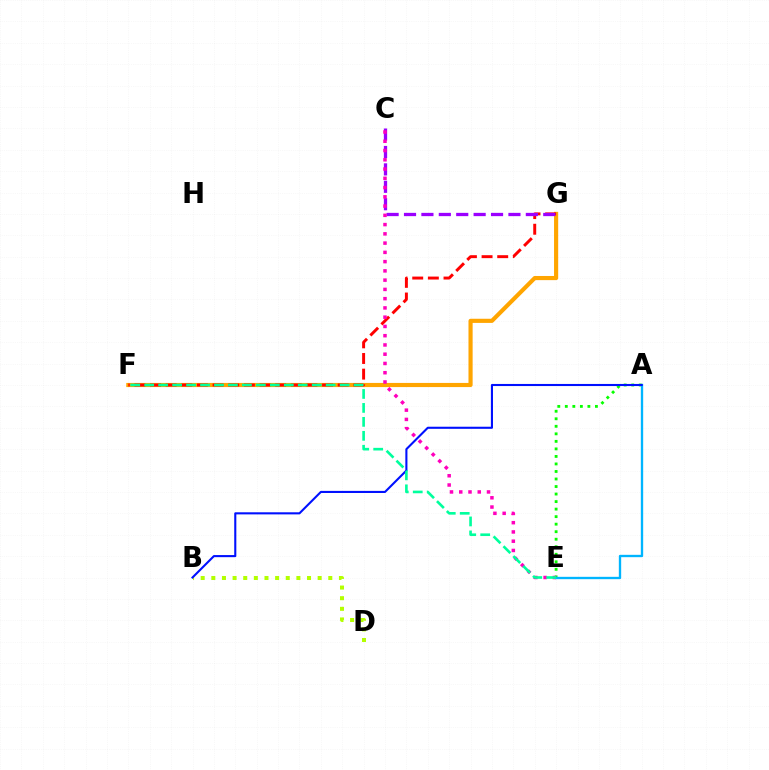{('F', 'G'): [{'color': '#ffa500', 'line_style': 'solid', 'thickness': 2.98}, {'color': '#ff0000', 'line_style': 'dashed', 'thickness': 2.12}], ('C', 'G'): [{'color': '#9b00ff', 'line_style': 'dashed', 'thickness': 2.36}], ('B', 'D'): [{'color': '#b3ff00', 'line_style': 'dotted', 'thickness': 2.89}], ('A', 'E'): [{'color': '#08ff00', 'line_style': 'dotted', 'thickness': 2.05}, {'color': '#00b5ff', 'line_style': 'solid', 'thickness': 1.69}], ('C', 'E'): [{'color': '#ff00bd', 'line_style': 'dotted', 'thickness': 2.52}], ('A', 'B'): [{'color': '#0010ff', 'line_style': 'solid', 'thickness': 1.51}], ('E', 'F'): [{'color': '#00ff9d', 'line_style': 'dashed', 'thickness': 1.9}]}